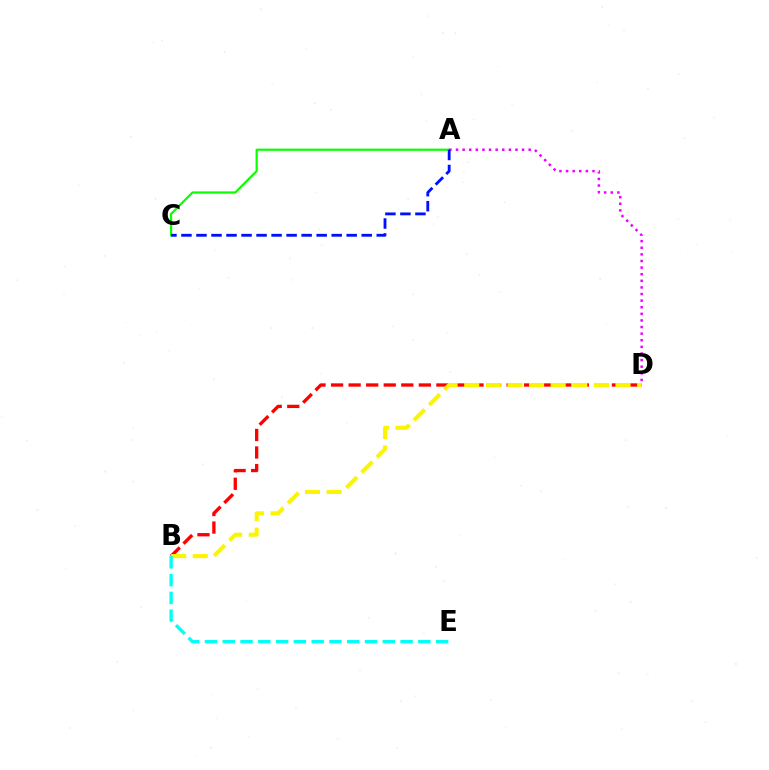{('A', 'C'): [{'color': '#08ff00', 'line_style': 'solid', 'thickness': 1.58}, {'color': '#0010ff', 'line_style': 'dashed', 'thickness': 2.04}], ('A', 'D'): [{'color': '#ee00ff', 'line_style': 'dotted', 'thickness': 1.79}], ('B', 'D'): [{'color': '#ff0000', 'line_style': 'dashed', 'thickness': 2.38}, {'color': '#fcf500', 'line_style': 'dashed', 'thickness': 2.94}], ('B', 'E'): [{'color': '#00fff6', 'line_style': 'dashed', 'thickness': 2.42}]}